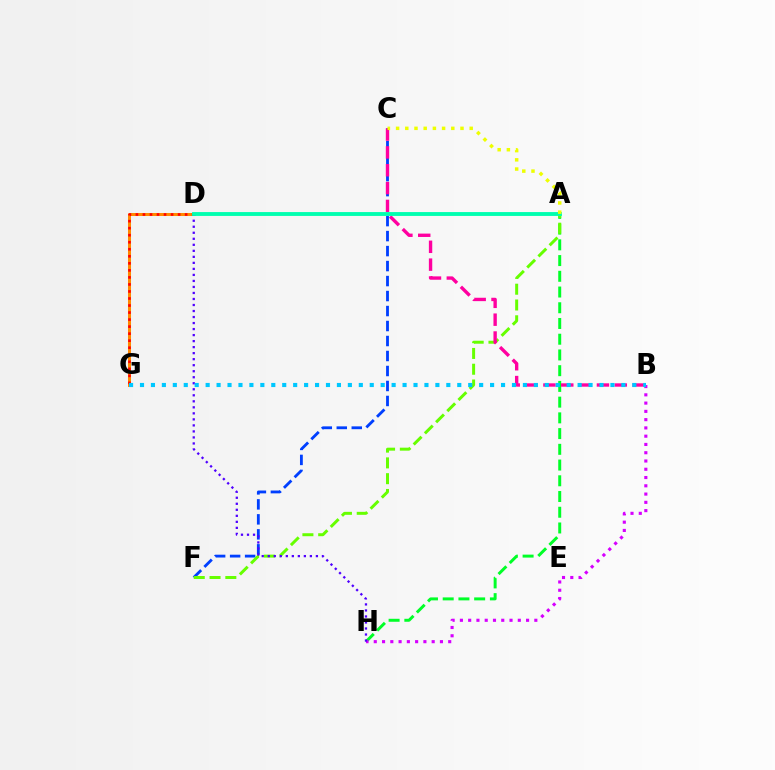{('A', 'H'): [{'color': '#00ff27', 'line_style': 'dashed', 'thickness': 2.14}], ('D', 'G'): [{'color': '#ff8800', 'line_style': 'solid', 'thickness': 2.17}, {'color': '#ff0000', 'line_style': 'dotted', 'thickness': 1.91}], ('C', 'F'): [{'color': '#003fff', 'line_style': 'dashed', 'thickness': 2.04}], ('A', 'F'): [{'color': '#66ff00', 'line_style': 'dashed', 'thickness': 2.14}], ('B', 'C'): [{'color': '#ff00a0', 'line_style': 'dashed', 'thickness': 2.42}], ('B', 'H'): [{'color': '#d600ff', 'line_style': 'dotted', 'thickness': 2.25}], ('D', 'H'): [{'color': '#4f00ff', 'line_style': 'dotted', 'thickness': 1.64}], ('A', 'D'): [{'color': '#00ffaf', 'line_style': 'solid', 'thickness': 2.78}], ('B', 'G'): [{'color': '#00c7ff', 'line_style': 'dotted', 'thickness': 2.97}], ('A', 'C'): [{'color': '#eeff00', 'line_style': 'dotted', 'thickness': 2.5}]}